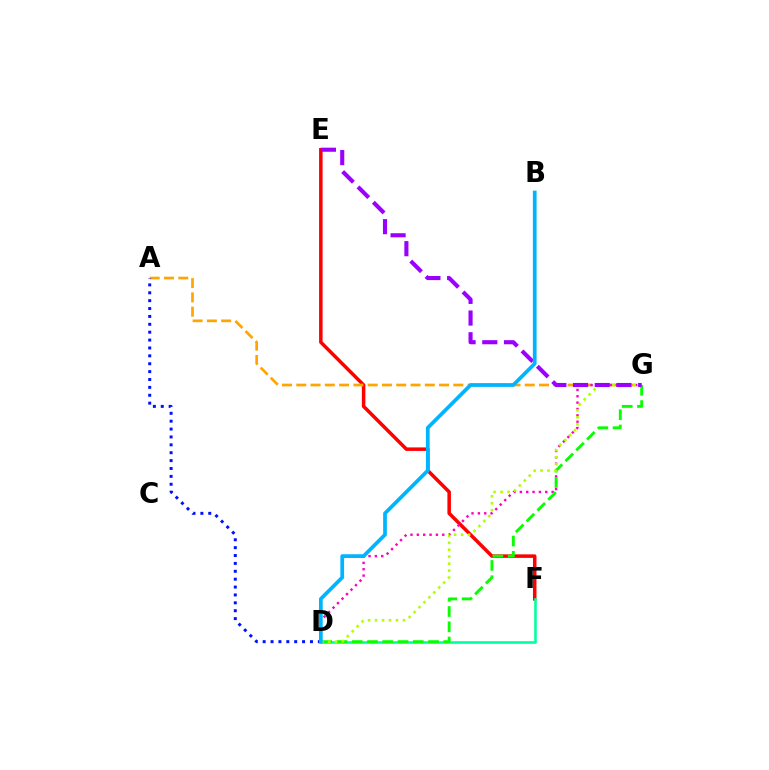{('E', 'F'): [{'color': '#ff0000', 'line_style': 'solid', 'thickness': 2.53}], ('A', 'G'): [{'color': '#ffa500', 'line_style': 'dashed', 'thickness': 1.94}], ('D', 'G'): [{'color': '#ff00bd', 'line_style': 'dotted', 'thickness': 1.73}, {'color': '#08ff00', 'line_style': 'dashed', 'thickness': 2.07}, {'color': '#b3ff00', 'line_style': 'dotted', 'thickness': 1.9}], ('D', 'F'): [{'color': '#00ff9d', 'line_style': 'solid', 'thickness': 1.87}], ('E', 'G'): [{'color': '#9b00ff', 'line_style': 'dashed', 'thickness': 2.95}], ('A', 'D'): [{'color': '#0010ff', 'line_style': 'dotted', 'thickness': 2.14}], ('B', 'D'): [{'color': '#00b5ff', 'line_style': 'solid', 'thickness': 2.68}]}